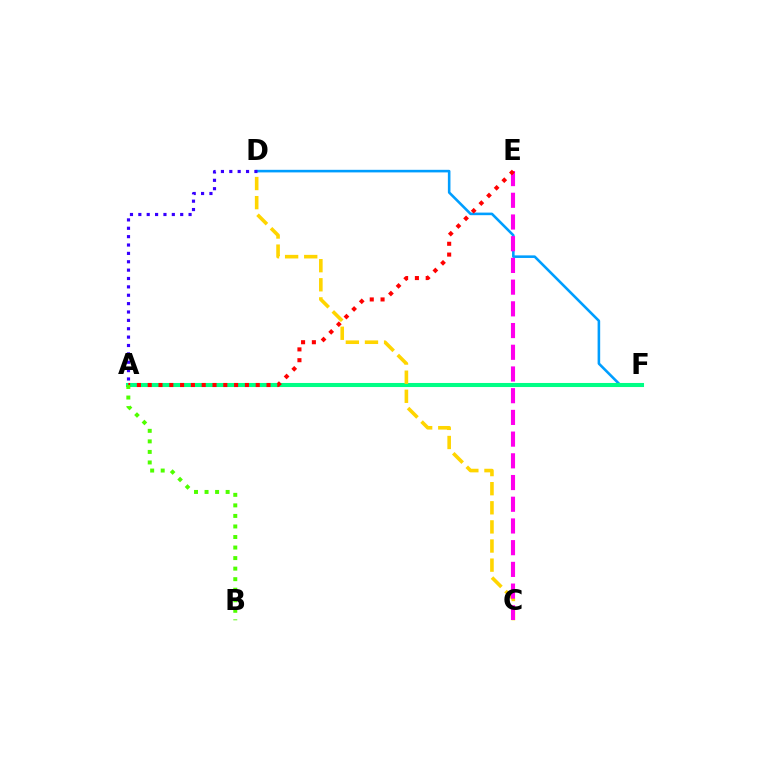{('D', 'F'): [{'color': '#009eff', 'line_style': 'solid', 'thickness': 1.86}], ('A', 'F'): [{'color': '#00ff86', 'line_style': 'solid', 'thickness': 2.92}], ('C', 'D'): [{'color': '#ffd500', 'line_style': 'dashed', 'thickness': 2.6}], ('A', 'D'): [{'color': '#3700ff', 'line_style': 'dotted', 'thickness': 2.27}], ('C', 'E'): [{'color': '#ff00ed', 'line_style': 'dashed', 'thickness': 2.95}], ('A', 'E'): [{'color': '#ff0000', 'line_style': 'dotted', 'thickness': 2.93}], ('A', 'B'): [{'color': '#4fff00', 'line_style': 'dotted', 'thickness': 2.86}]}